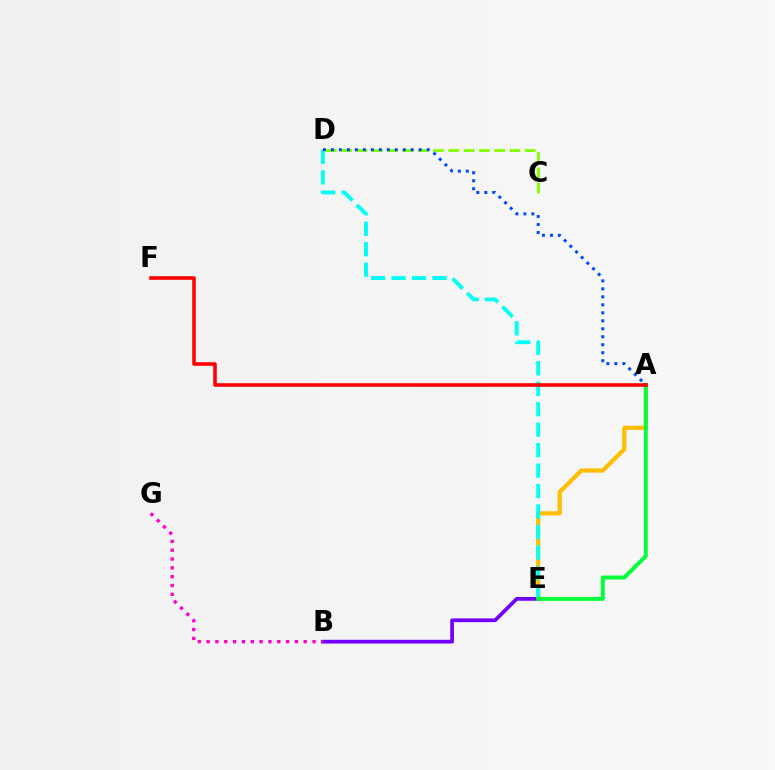{('A', 'E'): [{'color': '#ffbd00', 'line_style': 'solid', 'thickness': 2.99}, {'color': '#00ff39', 'line_style': 'solid', 'thickness': 2.83}], ('B', 'E'): [{'color': '#7200ff', 'line_style': 'solid', 'thickness': 2.69}], ('D', 'E'): [{'color': '#00fff6', 'line_style': 'dashed', 'thickness': 2.78}], ('B', 'G'): [{'color': '#ff00cf', 'line_style': 'dotted', 'thickness': 2.4}], ('C', 'D'): [{'color': '#84ff00', 'line_style': 'dashed', 'thickness': 2.08}], ('A', 'D'): [{'color': '#004bff', 'line_style': 'dotted', 'thickness': 2.17}], ('A', 'F'): [{'color': '#ff0000', 'line_style': 'solid', 'thickness': 2.57}]}